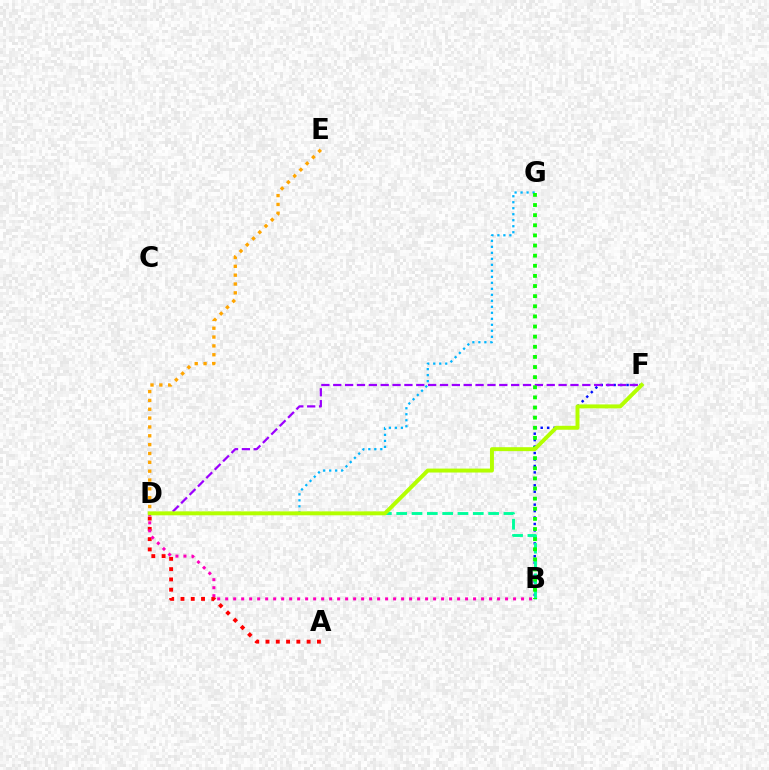{('A', 'D'): [{'color': '#ff0000', 'line_style': 'dotted', 'thickness': 2.79}], ('B', 'D'): [{'color': '#ff00bd', 'line_style': 'dotted', 'thickness': 2.17}, {'color': '#00ff9d', 'line_style': 'dashed', 'thickness': 2.08}], ('B', 'F'): [{'color': '#0010ff', 'line_style': 'dotted', 'thickness': 1.75}], ('D', 'F'): [{'color': '#9b00ff', 'line_style': 'dashed', 'thickness': 1.61}, {'color': '#b3ff00', 'line_style': 'solid', 'thickness': 2.84}], ('D', 'G'): [{'color': '#00b5ff', 'line_style': 'dotted', 'thickness': 1.63}], ('B', 'G'): [{'color': '#08ff00', 'line_style': 'dotted', 'thickness': 2.75}], ('D', 'E'): [{'color': '#ffa500', 'line_style': 'dotted', 'thickness': 2.4}]}